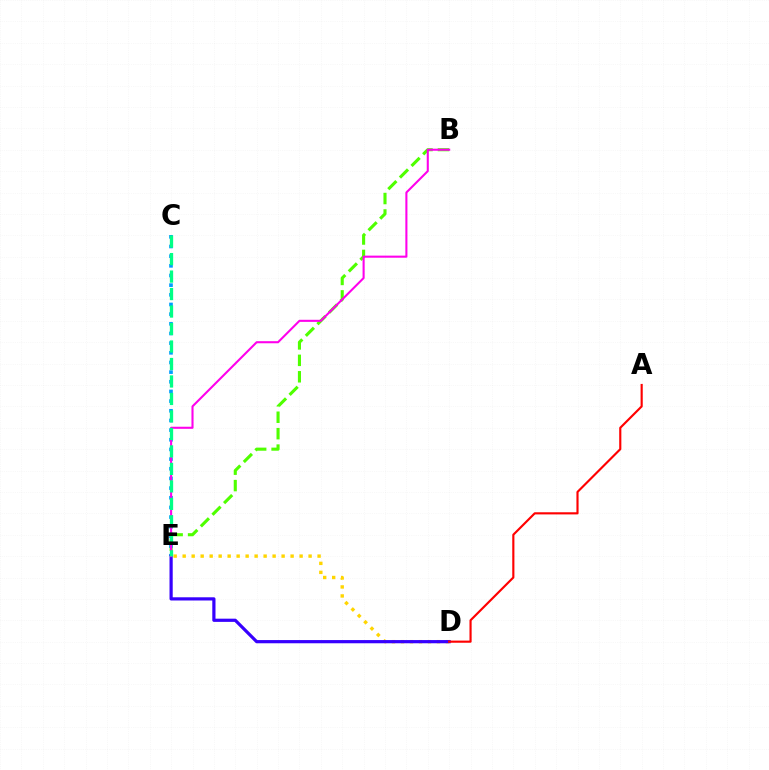{('B', 'E'): [{'color': '#4fff00', 'line_style': 'dashed', 'thickness': 2.23}, {'color': '#ff00ed', 'line_style': 'solid', 'thickness': 1.5}], ('D', 'E'): [{'color': '#ffd500', 'line_style': 'dotted', 'thickness': 2.44}, {'color': '#3700ff', 'line_style': 'solid', 'thickness': 2.31}], ('C', 'E'): [{'color': '#009eff', 'line_style': 'dotted', 'thickness': 2.63}, {'color': '#00ff86', 'line_style': 'dashed', 'thickness': 2.38}], ('A', 'D'): [{'color': '#ff0000', 'line_style': 'solid', 'thickness': 1.55}]}